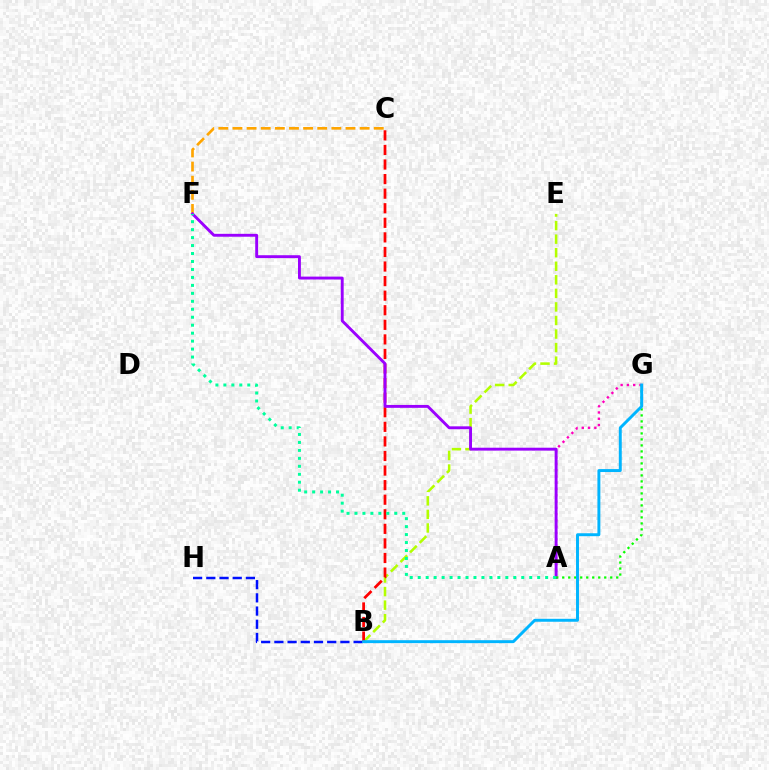{('B', 'H'): [{'color': '#0010ff', 'line_style': 'dashed', 'thickness': 1.79}], ('B', 'E'): [{'color': '#b3ff00', 'line_style': 'dashed', 'thickness': 1.84}], ('B', 'C'): [{'color': '#ff0000', 'line_style': 'dashed', 'thickness': 1.98}], ('A', 'G'): [{'color': '#ff00bd', 'line_style': 'dotted', 'thickness': 1.71}, {'color': '#08ff00', 'line_style': 'dotted', 'thickness': 1.63}], ('C', 'F'): [{'color': '#ffa500', 'line_style': 'dashed', 'thickness': 1.92}], ('A', 'F'): [{'color': '#9b00ff', 'line_style': 'solid', 'thickness': 2.08}, {'color': '#00ff9d', 'line_style': 'dotted', 'thickness': 2.16}], ('B', 'G'): [{'color': '#00b5ff', 'line_style': 'solid', 'thickness': 2.12}]}